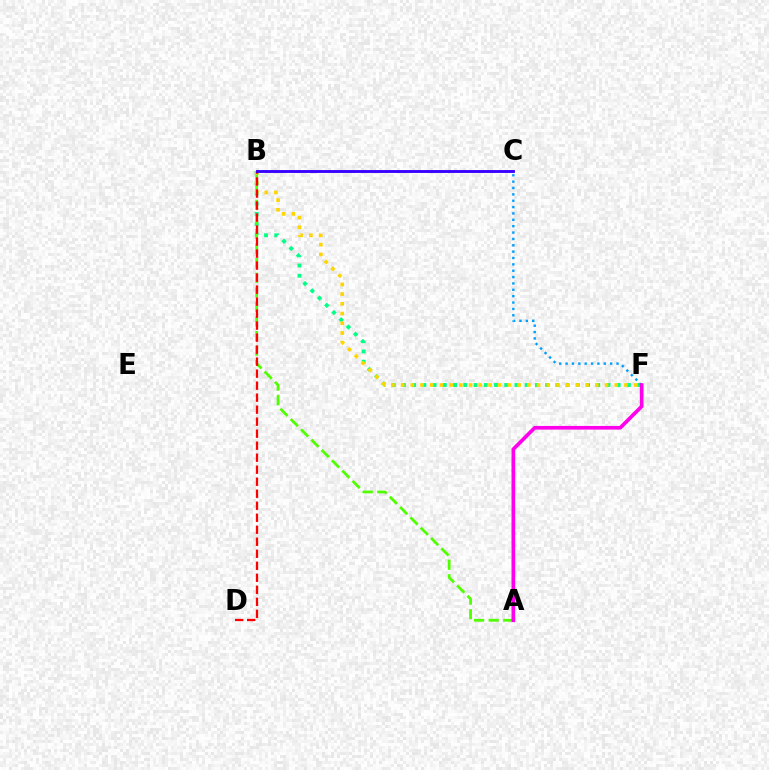{('B', 'F'): [{'color': '#00ff86', 'line_style': 'dotted', 'thickness': 2.78}, {'color': '#ffd500', 'line_style': 'dotted', 'thickness': 2.64}], ('A', 'B'): [{'color': '#4fff00', 'line_style': 'dashed', 'thickness': 1.98}], ('B', 'D'): [{'color': '#ff0000', 'line_style': 'dashed', 'thickness': 1.63}], ('B', 'C'): [{'color': '#3700ff', 'line_style': 'solid', 'thickness': 2.07}], ('C', 'F'): [{'color': '#009eff', 'line_style': 'dotted', 'thickness': 1.73}], ('A', 'F'): [{'color': '#ff00ed', 'line_style': 'solid', 'thickness': 2.63}]}